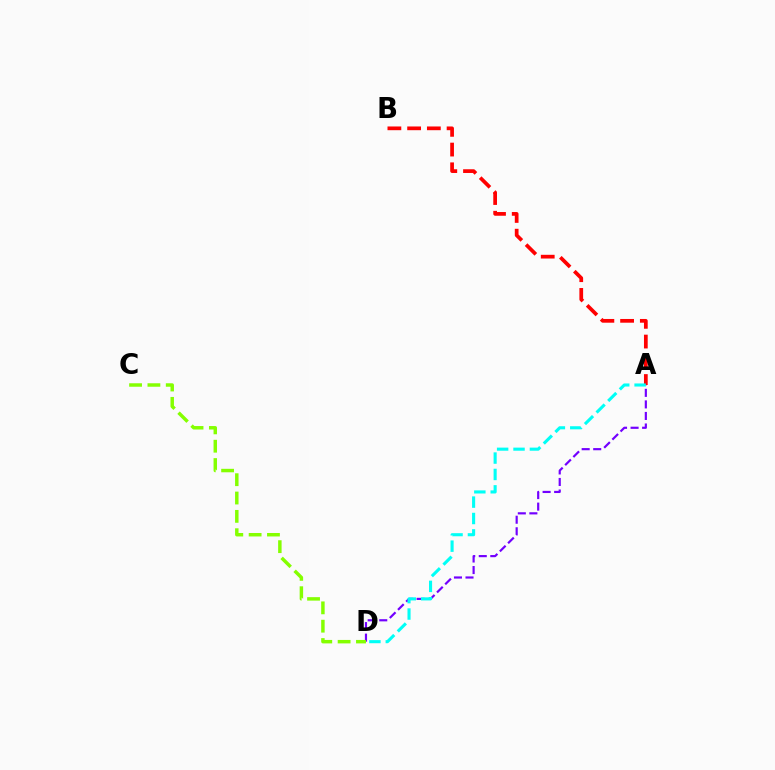{('A', 'B'): [{'color': '#ff0000', 'line_style': 'dashed', 'thickness': 2.68}], ('A', 'D'): [{'color': '#7200ff', 'line_style': 'dashed', 'thickness': 1.57}, {'color': '#00fff6', 'line_style': 'dashed', 'thickness': 2.23}], ('C', 'D'): [{'color': '#84ff00', 'line_style': 'dashed', 'thickness': 2.49}]}